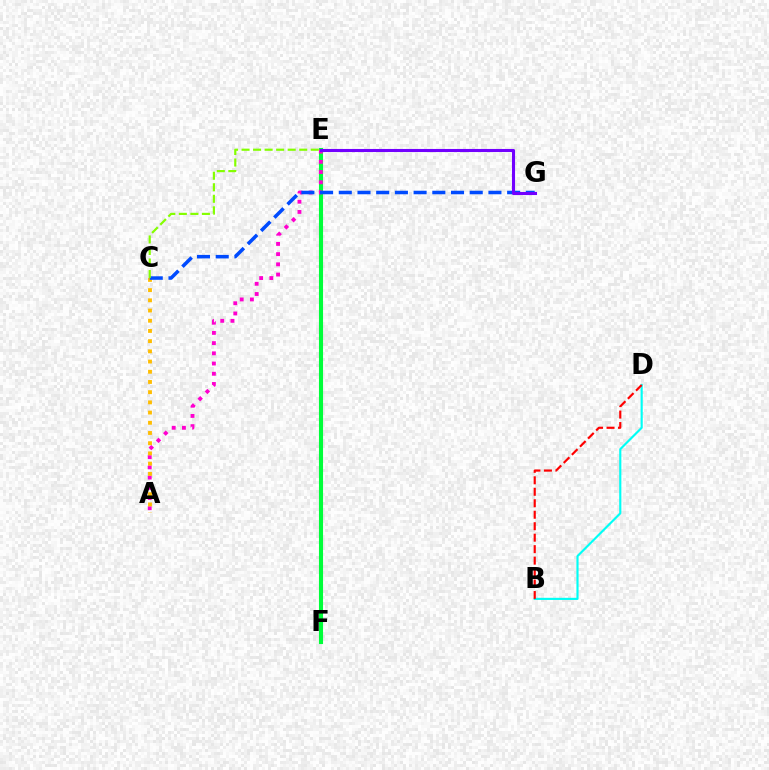{('E', 'F'): [{'color': '#00ff39', 'line_style': 'solid', 'thickness': 2.95}], ('A', 'E'): [{'color': '#ff00cf', 'line_style': 'dotted', 'thickness': 2.77}], ('A', 'C'): [{'color': '#ffbd00', 'line_style': 'dotted', 'thickness': 2.77}], ('B', 'D'): [{'color': '#00fff6', 'line_style': 'solid', 'thickness': 1.54}, {'color': '#ff0000', 'line_style': 'dashed', 'thickness': 1.56}], ('C', 'G'): [{'color': '#004bff', 'line_style': 'dashed', 'thickness': 2.54}], ('E', 'G'): [{'color': '#7200ff', 'line_style': 'solid', 'thickness': 2.22}], ('C', 'E'): [{'color': '#84ff00', 'line_style': 'dashed', 'thickness': 1.57}]}